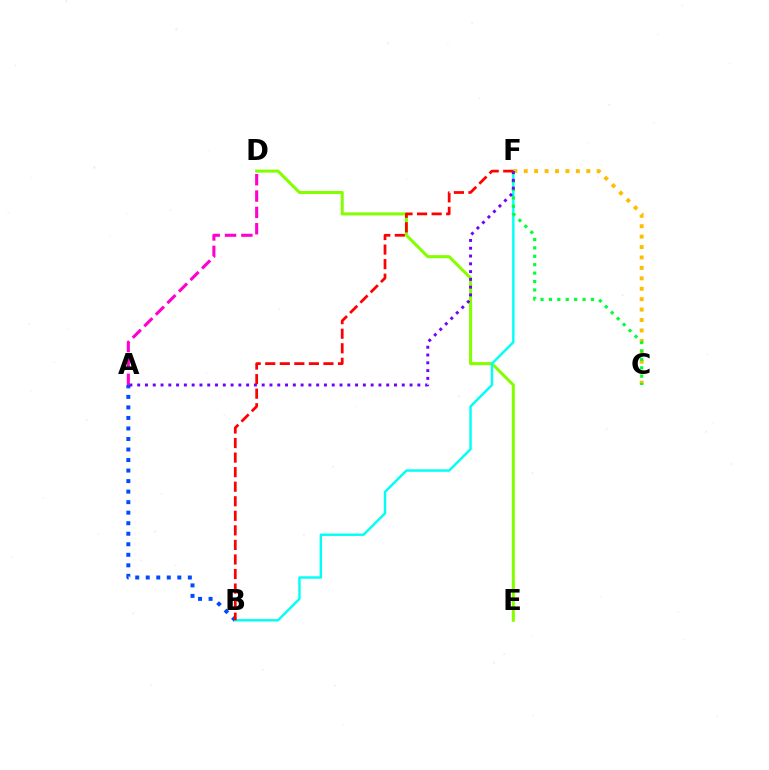{('A', 'B'): [{'color': '#004bff', 'line_style': 'dotted', 'thickness': 2.86}], ('D', 'E'): [{'color': '#84ff00', 'line_style': 'solid', 'thickness': 2.2}], ('C', 'F'): [{'color': '#ffbd00', 'line_style': 'dotted', 'thickness': 2.83}, {'color': '#00ff39', 'line_style': 'dotted', 'thickness': 2.28}], ('B', 'F'): [{'color': '#00fff6', 'line_style': 'solid', 'thickness': 1.74}, {'color': '#ff0000', 'line_style': 'dashed', 'thickness': 1.98}], ('A', 'D'): [{'color': '#ff00cf', 'line_style': 'dashed', 'thickness': 2.22}], ('A', 'F'): [{'color': '#7200ff', 'line_style': 'dotted', 'thickness': 2.11}]}